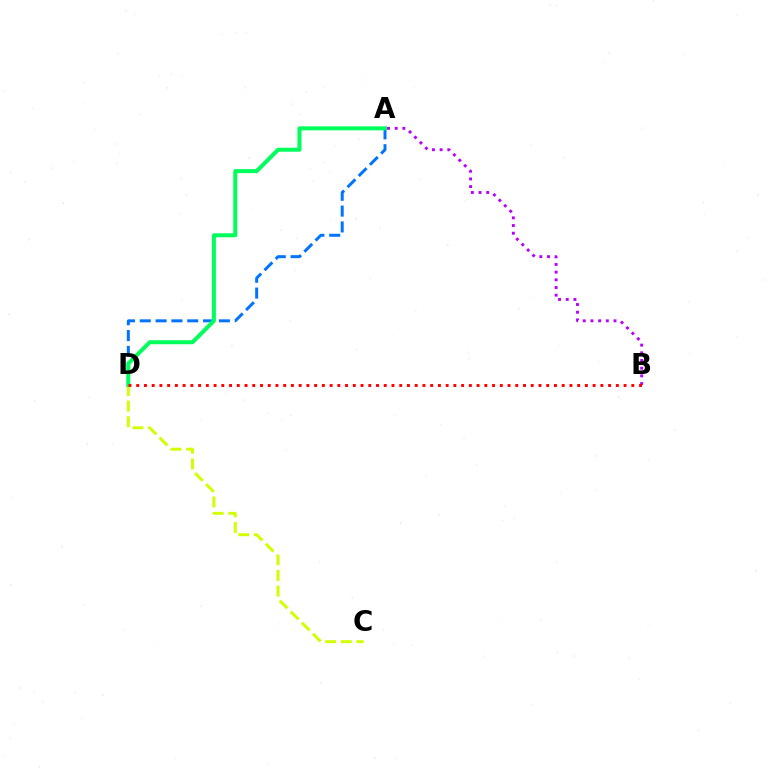{('A', 'D'): [{'color': '#0074ff', 'line_style': 'dashed', 'thickness': 2.15}, {'color': '#00ff5c', 'line_style': 'solid', 'thickness': 2.89}], ('C', 'D'): [{'color': '#d1ff00', 'line_style': 'dashed', 'thickness': 2.12}], ('A', 'B'): [{'color': '#b900ff', 'line_style': 'dotted', 'thickness': 2.09}], ('B', 'D'): [{'color': '#ff0000', 'line_style': 'dotted', 'thickness': 2.1}]}